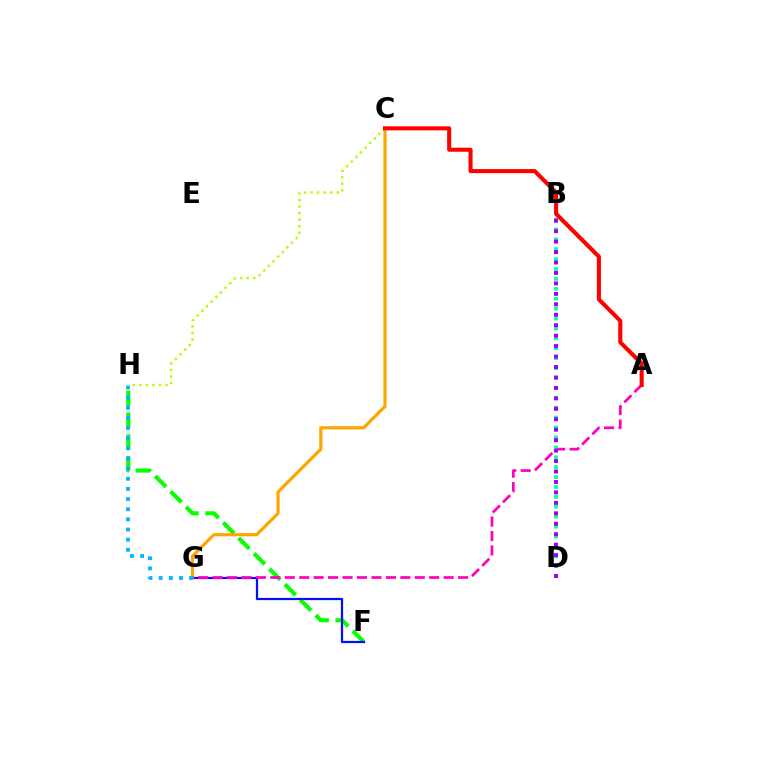{('F', 'H'): [{'color': '#08ff00', 'line_style': 'dashed', 'thickness': 2.96}], ('F', 'G'): [{'color': '#0010ff', 'line_style': 'solid', 'thickness': 1.6}], ('C', 'G'): [{'color': '#ffa500', 'line_style': 'solid', 'thickness': 2.29}], ('A', 'G'): [{'color': '#ff00bd', 'line_style': 'dashed', 'thickness': 1.96}], ('B', 'D'): [{'color': '#00ff9d', 'line_style': 'dotted', 'thickness': 2.69}, {'color': '#9b00ff', 'line_style': 'dotted', 'thickness': 2.84}], ('C', 'H'): [{'color': '#b3ff00', 'line_style': 'dotted', 'thickness': 1.78}], ('G', 'H'): [{'color': '#00b5ff', 'line_style': 'dotted', 'thickness': 2.76}], ('A', 'C'): [{'color': '#ff0000', 'line_style': 'solid', 'thickness': 2.93}]}